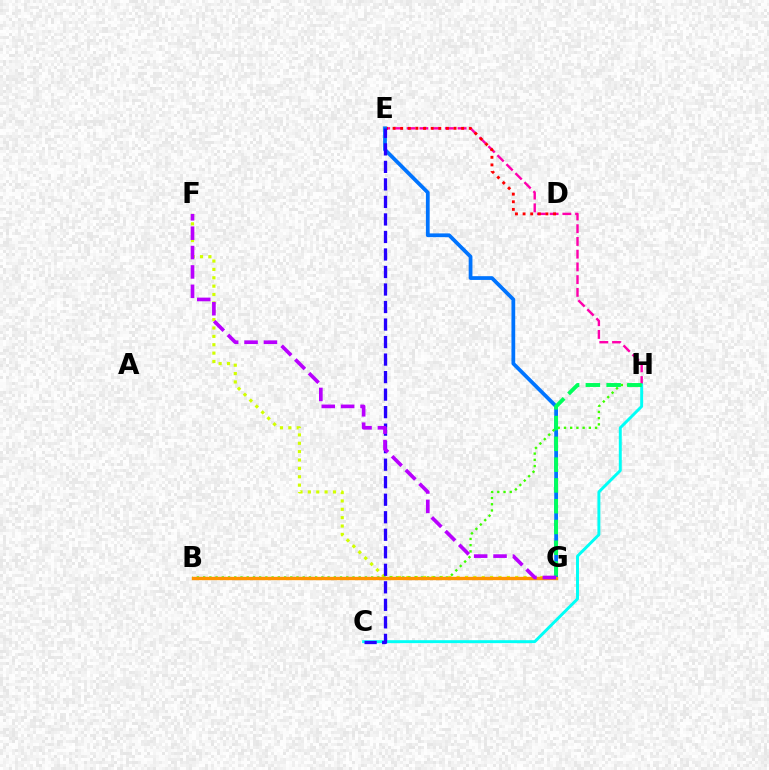{('E', 'H'): [{'color': '#ff00ac', 'line_style': 'dashed', 'thickness': 1.73}], ('F', 'G'): [{'color': '#d1ff00', 'line_style': 'dotted', 'thickness': 2.27}, {'color': '#b900ff', 'line_style': 'dashed', 'thickness': 2.63}], ('D', 'E'): [{'color': '#ff0000', 'line_style': 'dotted', 'thickness': 2.07}], ('E', 'G'): [{'color': '#0074ff', 'line_style': 'solid', 'thickness': 2.71}], ('B', 'H'): [{'color': '#3dff00', 'line_style': 'dotted', 'thickness': 1.69}], ('B', 'G'): [{'color': '#ff9400', 'line_style': 'solid', 'thickness': 2.44}], ('C', 'H'): [{'color': '#00fff6', 'line_style': 'solid', 'thickness': 2.12}], ('C', 'E'): [{'color': '#2500ff', 'line_style': 'dashed', 'thickness': 2.38}], ('G', 'H'): [{'color': '#00ff5c', 'line_style': 'dashed', 'thickness': 2.82}]}